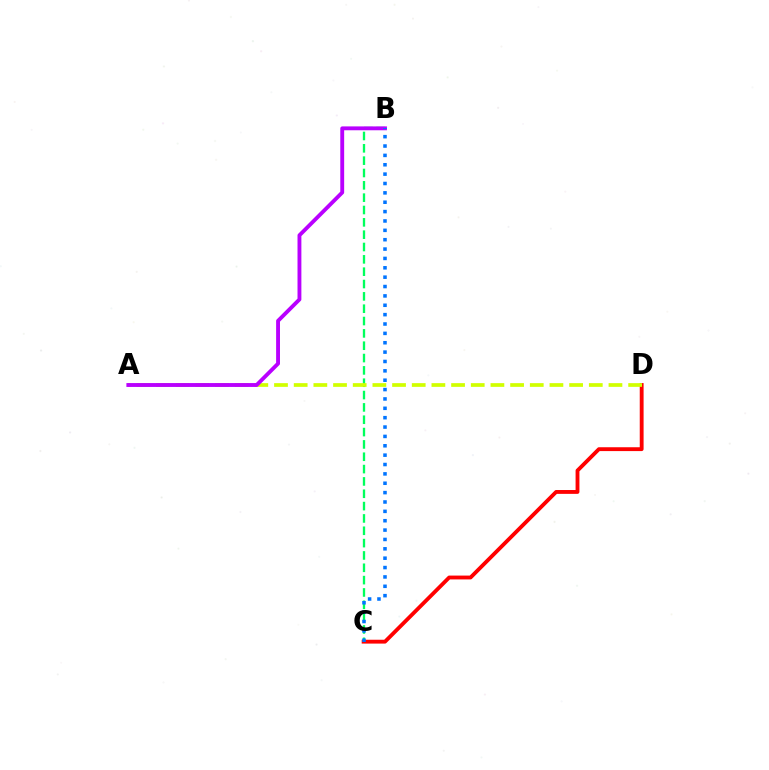{('C', 'D'): [{'color': '#ff0000', 'line_style': 'solid', 'thickness': 2.77}], ('B', 'C'): [{'color': '#00ff5c', 'line_style': 'dashed', 'thickness': 1.68}, {'color': '#0074ff', 'line_style': 'dotted', 'thickness': 2.55}], ('A', 'D'): [{'color': '#d1ff00', 'line_style': 'dashed', 'thickness': 2.67}], ('A', 'B'): [{'color': '#b900ff', 'line_style': 'solid', 'thickness': 2.78}]}